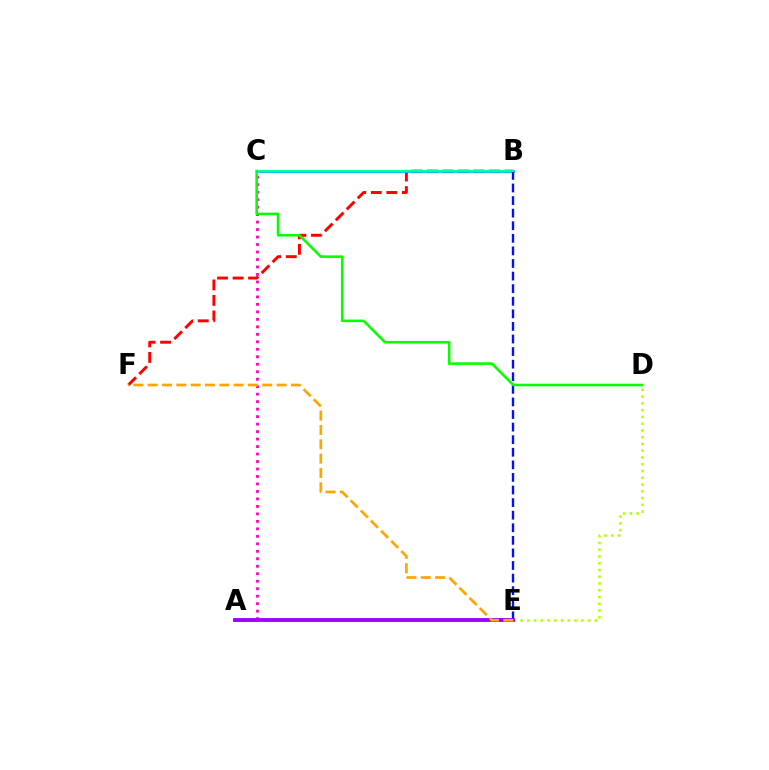{('B', 'F'): [{'color': '#ff0000', 'line_style': 'dashed', 'thickness': 2.11}], ('B', 'C'): [{'color': '#00b5ff', 'line_style': 'solid', 'thickness': 2.05}, {'color': '#00ff9d', 'line_style': 'solid', 'thickness': 1.56}], ('A', 'C'): [{'color': '#ff00bd', 'line_style': 'dotted', 'thickness': 2.03}], ('D', 'E'): [{'color': '#b3ff00', 'line_style': 'dotted', 'thickness': 1.84}], ('B', 'E'): [{'color': '#0010ff', 'line_style': 'dashed', 'thickness': 1.71}], ('A', 'E'): [{'color': '#9b00ff', 'line_style': 'solid', 'thickness': 2.77}], ('E', 'F'): [{'color': '#ffa500', 'line_style': 'dashed', 'thickness': 1.95}], ('C', 'D'): [{'color': '#08ff00', 'line_style': 'solid', 'thickness': 1.86}]}